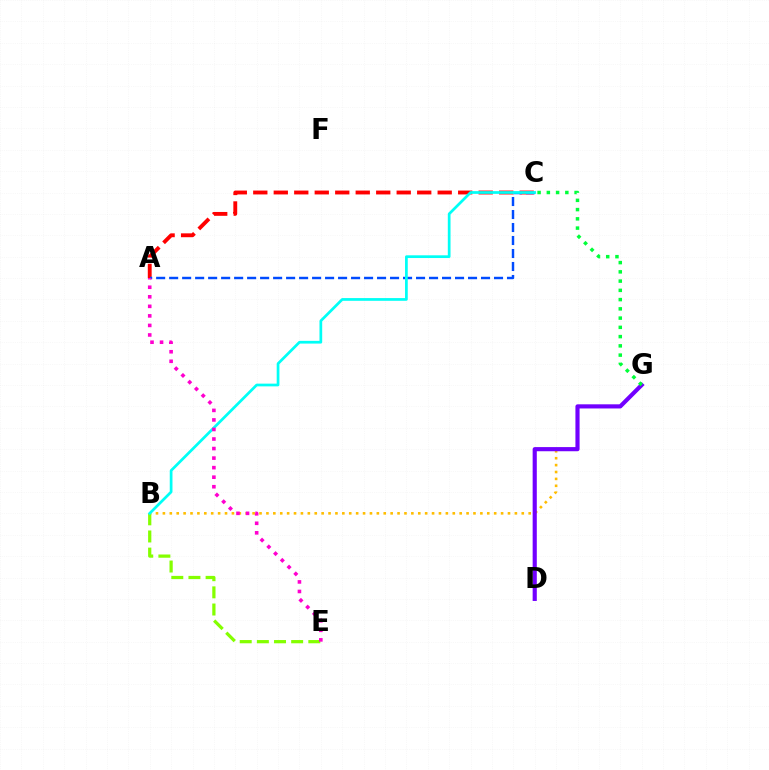{('B', 'G'): [{'color': '#ffbd00', 'line_style': 'dotted', 'thickness': 1.88}], ('D', 'G'): [{'color': '#7200ff', 'line_style': 'solid', 'thickness': 2.99}], ('B', 'E'): [{'color': '#84ff00', 'line_style': 'dashed', 'thickness': 2.33}], ('A', 'C'): [{'color': '#ff0000', 'line_style': 'dashed', 'thickness': 2.78}, {'color': '#004bff', 'line_style': 'dashed', 'thickness': 1.77}], ('B', 'C'): [{'color': '#00fff6', 'line_style': 'solid', 'thickness': 1.96}], ('C', 'G'): [{'color': '#00ff39', 'line_style': 'dotted', 'thickness': 2.51}], ('A', 'E'): [{'color': '#ff00cf', 'line_style': 'dotted', 'thickness': 2.59}]}